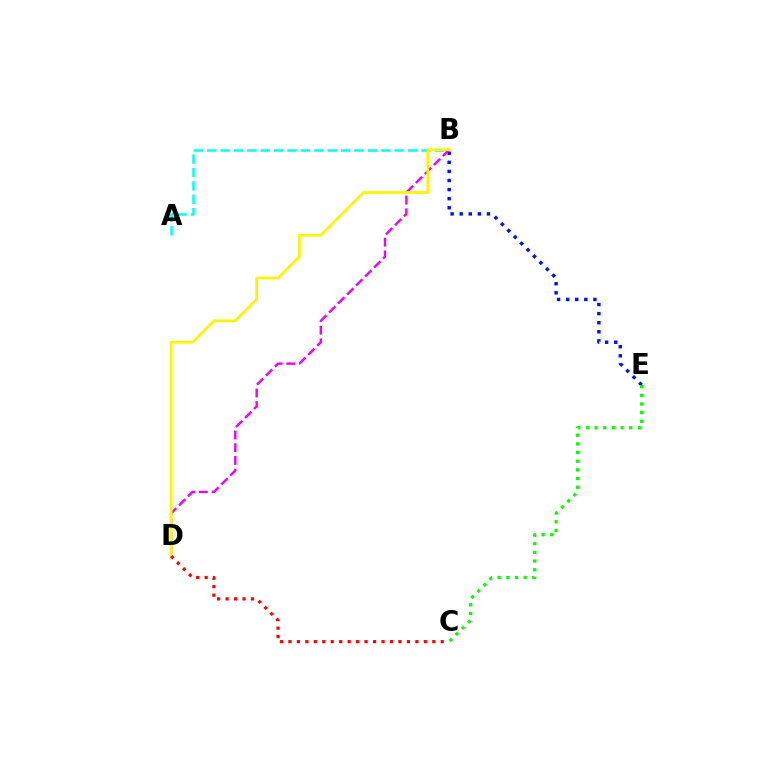{('B', 'E'): [{'color': '#0010ff', 'line_style': 'dotted', 'thickness': 2.47}], ('A', 'B'): [{'color': '#00fff6', 'line_style': 'dashed', 'thickness': 1.82}], ('B', 'D'): [{'color': '#ee00ff', 'line_style': 'dashed', 'thickness': 1.73}, {'color': '#fcf500', 'line_style': 'solid', 'thickness': 1.97}], ('C', 'D'): [{'color': '#ff0000', 'line_style': 'dotted', 'thickness': 2.3}], ('C', 'E'): [{'color': '#08ff00', 'line_style': 'dotted', 'thickness': 2.36}]}